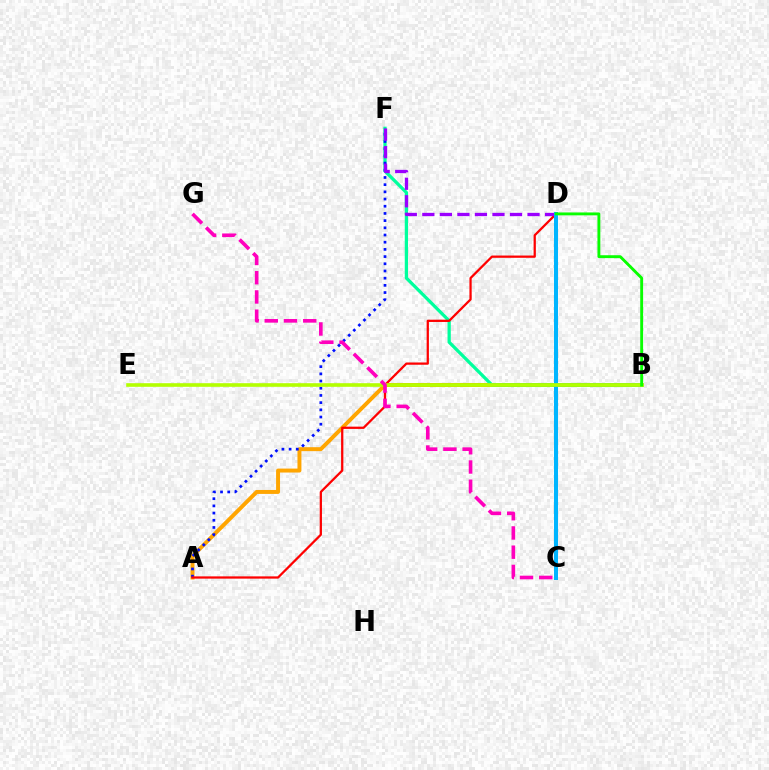{('A', 'B'): [{'color': '#ffa500', 'line_style': 'solid', 'thickness': 2.84}], ('B', 'F'): [{'color': '#00ff9d', 'line_style': 'solid', 'thickness': 2.35}], ('A', 'F'): [{'color': '#0010ff', 'line_style': 'dotted', 'thickness': 1.95}], ('A', 'D'): [{'color': '#ff0000', 'line_style': 'solid', 'thickness': 1.63}], ('D', 'F'): [{'color': '#9b00ff', 'line_style': 'dashed', 'thickness': 2.38}], ('C', 'D'): [{'color': '#00b5ff', 'line_style': 'solid', 'thickness': 2.89}], ('B', 'E'): [{'color': '#b3ff00', 'line_style': 'solid', 'thickness': 2.61}], ('C', 'G'): [{'color': '#ff00bd', 'line_style': 'dashed', 'thickness': 2.61}], ('B', 'D'): [{'color': '#08ff00', 'line_style': 'solid', 'thickness': 2.08}]}